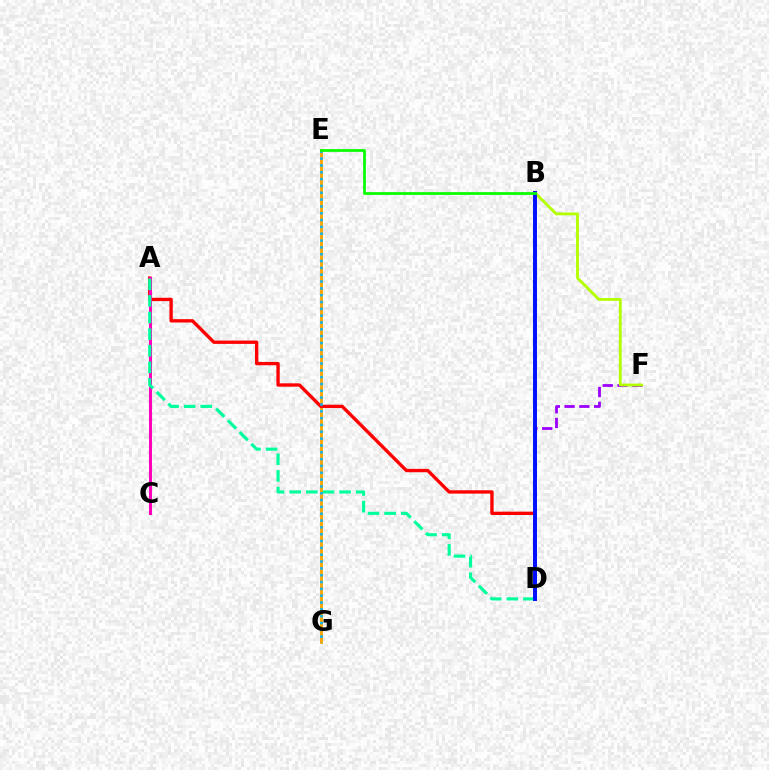{('D', 'F'): [{'color': '#9b00ff', 'line_style': 'dashed', 'thickness': 2.01}], ('E', 'G'): [{'color': '#ffa500', 'line_style': 'solid', 'thickness': 2.07}, {'color': '#00b5ff', 'line_style': 'dotted', 'thickness': 1.86}], ('A', 'D'): [{'color': '#ff0000', 'line_style': 'solid', 'thickness': 2.41}, {'color': '#00ff9d', 'line_style': 'dashed', 'thickness': 2.26}], ('B', 'F'): [{'color': '#b3ff00', 'line_style': 'solid', 'thickness': 2.05}], ('A', 'C'): [{'color': '#ff00bd', 'line_style': 'solid', 'thickness': 2.19}], ('B', 'D'): [{'color': '#0010ff', 'line_style': 'solid', 'thickness': 2.85}], ('B', 'E'): [{'color': '#08ff00', 'line_style': 'solid', 'thickness': 1.98}]}